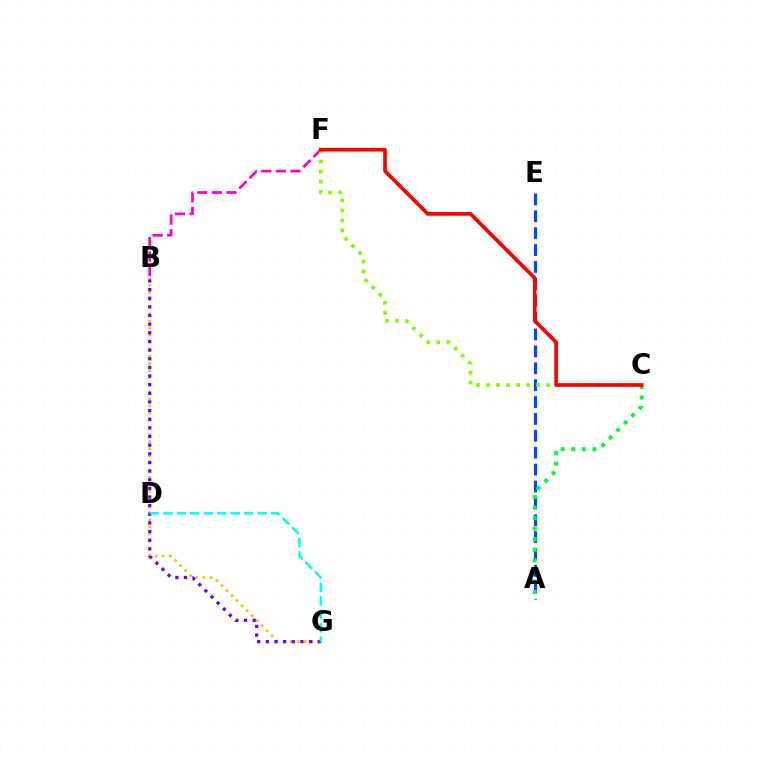{('A', 'E'): [{'color': '#004bff', 'line_style': 'dashed', 'thickness': 2.29}], ('B', 'F'): [{'color': '#ff00cf', 'line_style': 'dashed', 'thickness': 1.98}], ('B', 'G'): [{'color': '#ffbd00', 'line_style': 'dotted', 'thickness': 1.93}, {'color': '#7200ff', 'line_style': 'dotted', 'thickness': 2.35}], ('A', 'C'): [{'color': '#00ff39', 'line_style': 'dotted', 'thickness': 2.87}], ('D', 'G'): [{'color': '#00fff6', 'line_style': 'dashed', 'thickness': 1.83}], ('C', 'F'): [{'color': '#84ff00', 'line_style': 'dotted', 'thickness': 2.72}, {'color': '#ff0000', 'line_style': 'solid', 'thickness': 2.65}]}